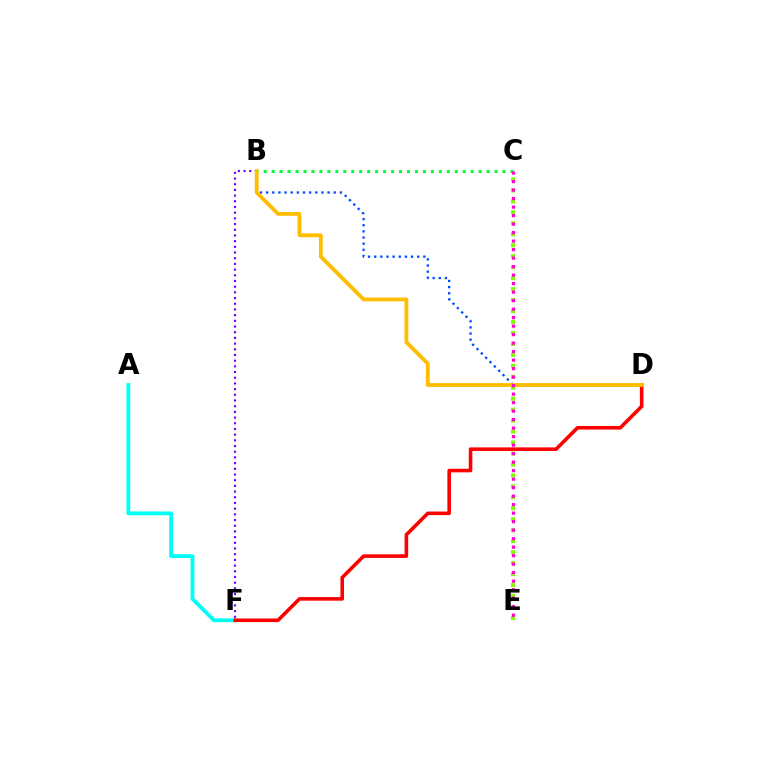{('A', 'F'): [{'color': '#00fff6', 'line_style': 'solid', 'thickness': 2.74}], ('B', 'F'): [{'color': '#7200ff', 'line_style': 'dotted', 'thickness': 1.55}], ('B', 'C'): [{'color': '#00ff39', 'line_style': 'dotted', 'thickness': 2.16}], ('C', 'E'): [{'color': '#84ff00', 'line_style': 'dotted', 'thickness': 2.98}, {'color': '#ff00cf', 'line_style': 'dotted', 'thickness': 2.31}], ('B', 'D'): [{'color': '#004bff', 'line_style': 'dotted', 'thickness': 1.67}, {'color': '#ffbd00', 'line_style': 'solid', 'thickness': 2.75}], ('D', 'F'): [{'color': '#ff0000', 'line_style': 'solid', 'thickness': 2.58}]}